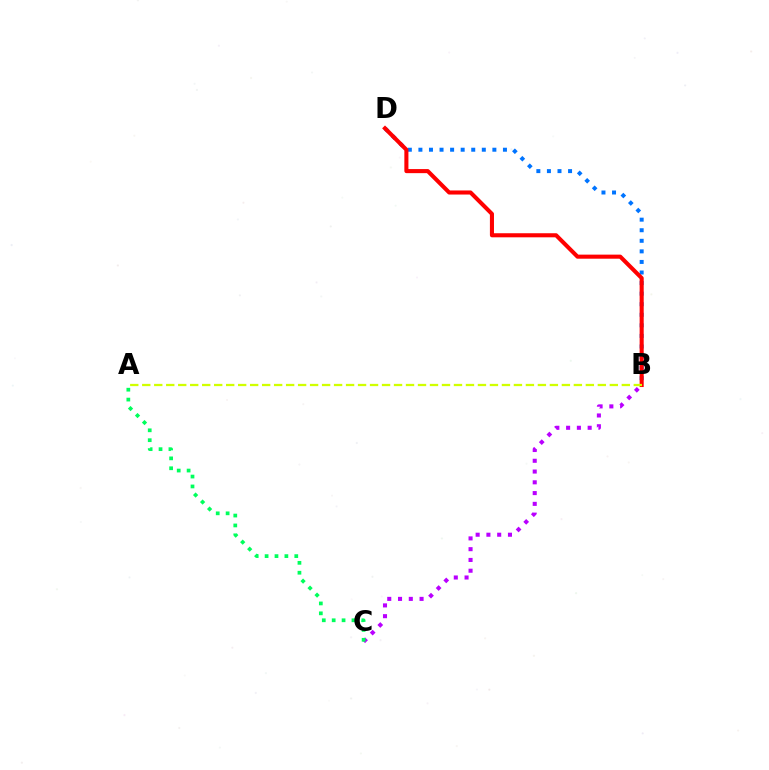{('B', 'D'): [{'color': '#0074ff', 'line_style': 'dotted', 'thickness': 2.87}, {'color': '#ff0000', 'line_style': 'solid', 'thickness': 2.93}], ('B', 'C'): [{'color': '#b900ff', 'line_style': 'dotted', 'thickness': 2.93}], ('A', 'B'): [{'color': '#d1ff00', 'line_style': 'dashed', 'thickness': 1.63}], ('A', 'C'): [{'color': '#00ff5c', 'line_style': 'dotted', 'thickness': 2.69}]}